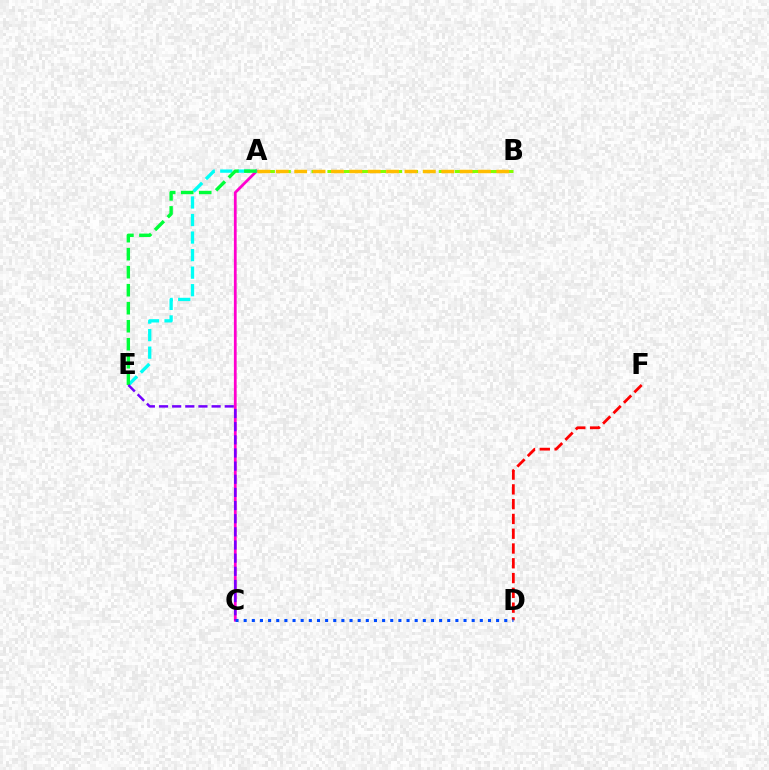{('A', 'C'): [{'color': '#ff00cf', 'line_style': 'solid', 'thickness': 1.99}], ('A', 'B'): [{'color': '#84ff00', 'line_style': 'dashed', 'thickness': 2.16}, {'color': '#ffbd00', 'line_style': 'dashed', 'thickness': 2.5}], ('D', 'F'): [{'color': '#ff0000', 'line_style': 'dashed', 'thickness': 2.01}], ('C', 'D'): [{'color': '#004bff', 'line_style': 'dotted', 'thickness': 2.21}], ('A', 'E'): [{'color': '#00fff6', 'line_style': 'dashed', 'thickness': 2.38}, {'color': '#00ff39', 'line_style': 'dashed', 'thickness': 2.45}], ('C', 'E'): [{'color': '#7200ff', 'line_style': 'dashed', 'thickness': 1.79}]}